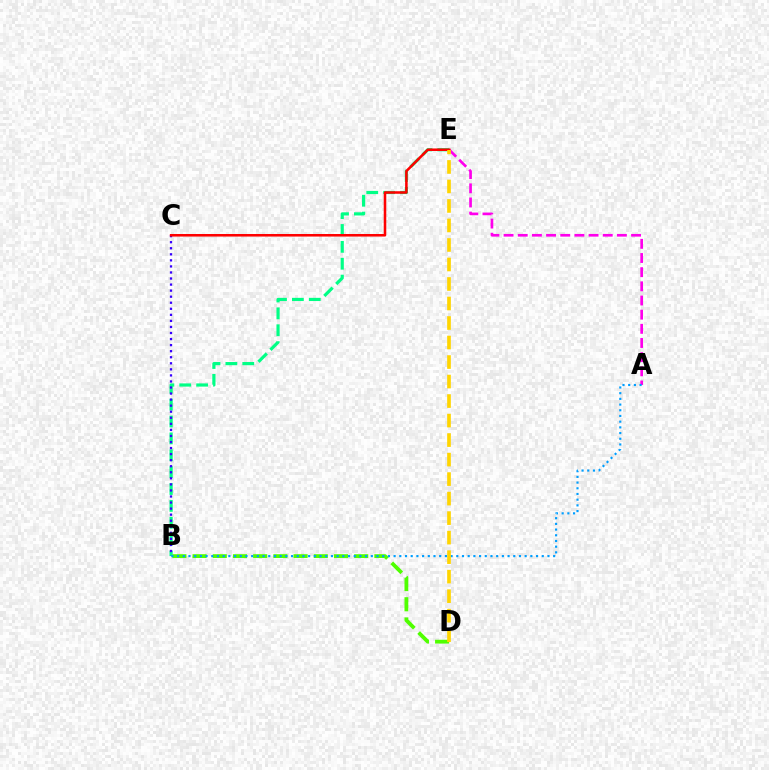{('A', 'E'): [{'color': '#ff00ed', 'line_style': 'dashed', 'thickness': 1.92}], ('B', 'E'): [{'color': '#00ff86', 'line_style': 'dashed', 'thickness': 2.29}], ('B', 'D'): [{'color': '#4fff00', 'line_style': 'dashed', 'thickness': 2.74}], ('B', 'C'): [{'color': '#3700ff', 'line_style': 'dotted', 'thickness': 1.65}], ('C', 'E'): [{'color': '#ff0000', 'line_style': 'solid', 'thickness': 1.83}], ('A', 'B'): [{'color': '#009eff', 'line_style': 'dotted', 'thickness': 1.55}], ('D', 'E'): [{'color': '#ffd500', 'line_style': 'dashed', 'thickness': 2.65}]}